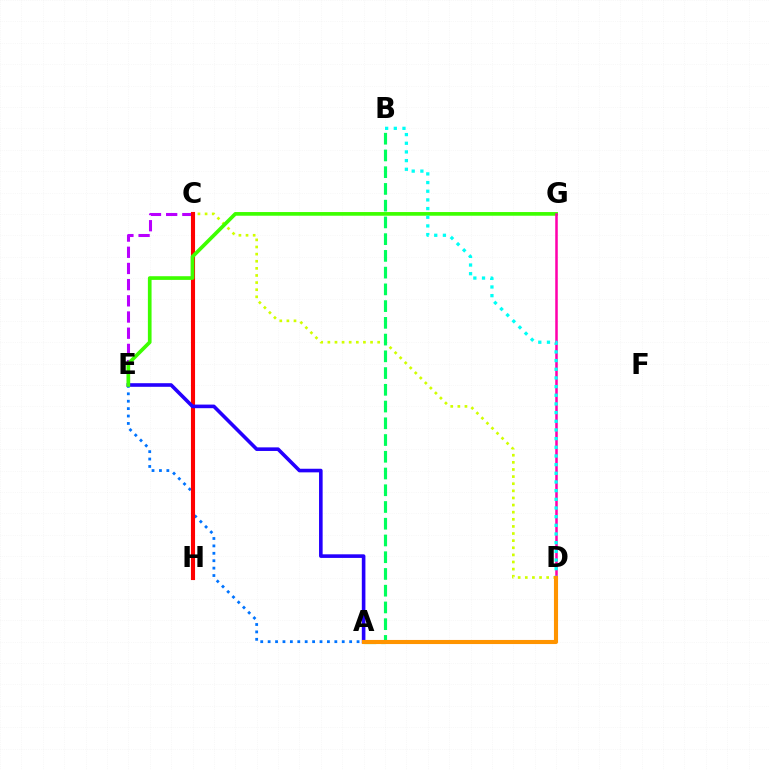{('C', 'D'): [{'color': '#d1ff00', 'line_style': 'dotted', 'thickness': 1.93}], ('A', 'B'): [{'color': '#00ff5c', 'line_style': 'dashed', 'thickness': 2.27}], ('C', 'E'): [{'color': '#b900ff', 'line_style': 'dashed', 'thickness': 2.2}], ('A', 'E'): [{'color': '#0074ff', 'line_style': 'dotted', 'thickness': 2.01}, {'color': '#2500ff', 'line_style': 'solid', 'thickness': 2.59}], ('C', 'H'): [{'color': '#ff0000', 'line_style': 'solid', 'thickness': 2.95}], ('E', 'G'): [{'color': '#3dff00', 'line_style': 'solid', 'thickness': 2.65}], ('D', 'G'): [{'color': '#ff00ac', 'line_style': 'solid', 'thickness': 1.82}], ('B', 'D'): [{'color': '#00fff6', 'line_style': 'dotted', 'thickness': 2.36}], ('A', 'D'): [{'color': '#ff9400', 'line_style': 'solid', 'thickness': 2.95}]}